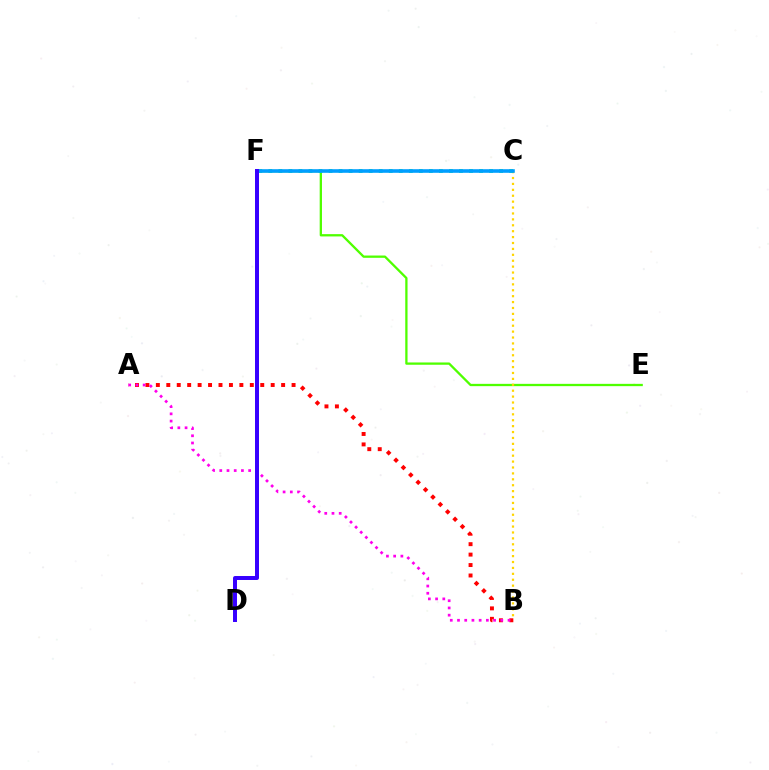{('E', 'F'): [{'color': '#4fff00', 'line_style': 'solid', 'thickness': 1.65}], ('A', 'B'): [{'color': '#ff0000', 'line_style': 'dotted', 'thickness': 2.84}, {'color': '#ff00ed', 'line_style': 'dotted', 'thickness': 1.96}], ('B', 'C'): [{'color': '#ffd500', 'line_style': 'dotted', 'thickness': 1.61}], ('C', 'F'): [{'color': '#00ff86', 'line_style': 'dotted', 'thickness': 2.73}, {'color': '#009eff', 'line_style': 'solid', 'thickness': 2.59}], ('D', 'F'): [{'color': '#3700ff', 'line_style': 'solid', 'thickness': 2.86}]}